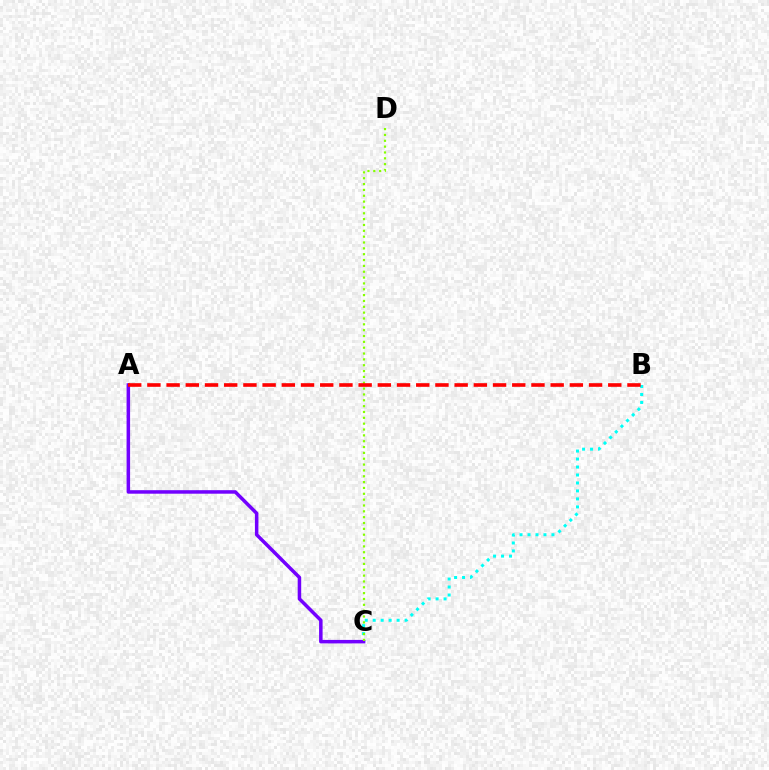{('B', 'C'): [{'color': '#00fff6', 'line_style': 'dotted', 'thickness': 2.17}], ('A', 'C'): [{'color': '#7200ff', 'line_style': 'solid', 'thickness': 2.53}], ('C', 'D'): [{'color': '#84ff00', 'line_style': 'dotted', 'thickness': 1.59}], ('A', 'B'): [{'color': '#ff0000', 'line_style': 'dashed', 'thickness': 2.61}]}